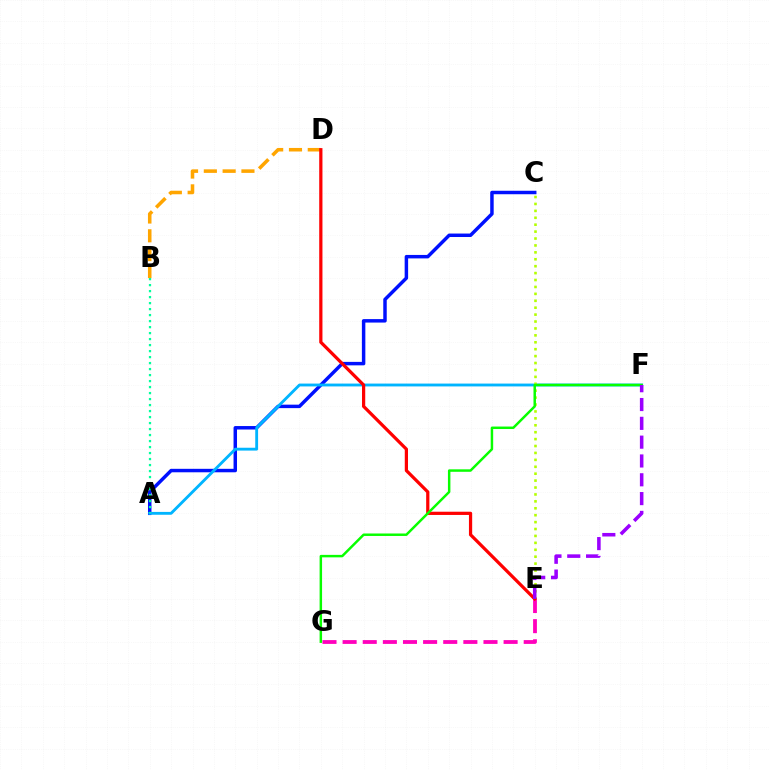{('A', 'C'): [{'color': '#0010ff', 'line_style': 'solid', 'thickness': 2.5}], ('A', 'F'): [{'color': '#00b5ff', 'line_style': 'solid', 'thickness': 2.05}], ('C', 'E'): [{'color': '#b3ff00', 'line_style': 'dotted', 'thickness': 1.88}], ('A', 'B'): [{'color': '#00ff9d', 'line_style': 'dotted', 'thickness': 1.63}], ('E', 'G'): [{'color': '#ff00bd', 'line_style': 'dashed', 'thickness': 2.73}], ('B', 'D'): [{'color': '#ffa500', 'line_style': 'dashed', 'thickness': 2.55}], ('D', 'E'): [{'color': '#ff0000', 'line_style': 'solid', 'thickness': 2.33}], ('F', 'G'): [{'color': '#08ff00', 'line_style': 'solid', 'thickness': 1.78}], ('E', 'F'): [{'color': '#9b00ff', 'line_style': 'dashed', 'thickness': 2.56}]}